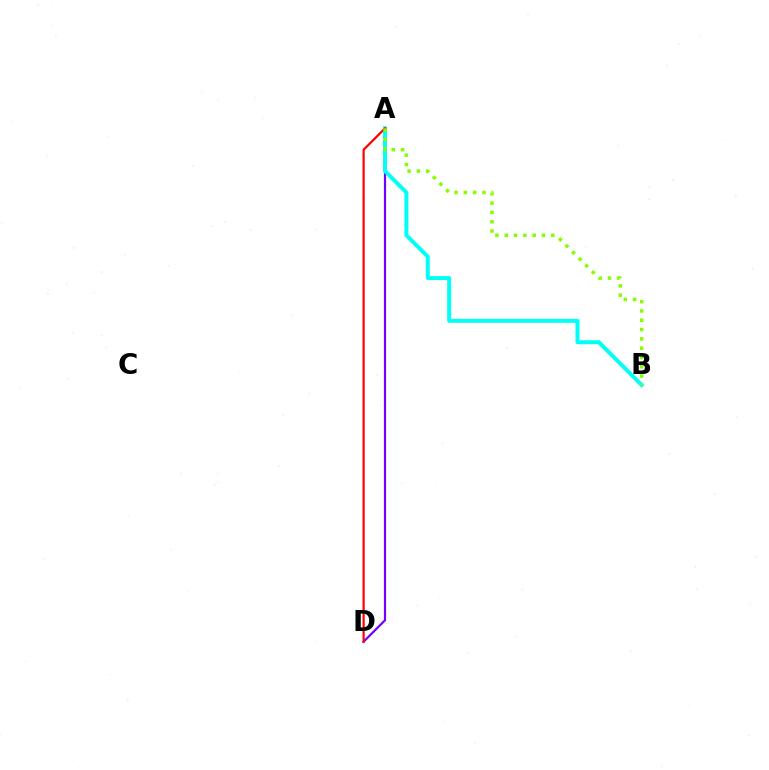{('A', 'D'): [{'color': '#7200ff', 'line_style': 'solid', 'thickness': 1.58}, {'color': '#ff0000', 'line_style': 'solid', 'thickness': 1.59}], ('A', 'B'): [{'color': '#00fff6', 'line_style': 'solid', 'thickness': 2.86}, {'color': '#84ff00', 'line_style': 'dotted', 'thickness': 2.53}]}